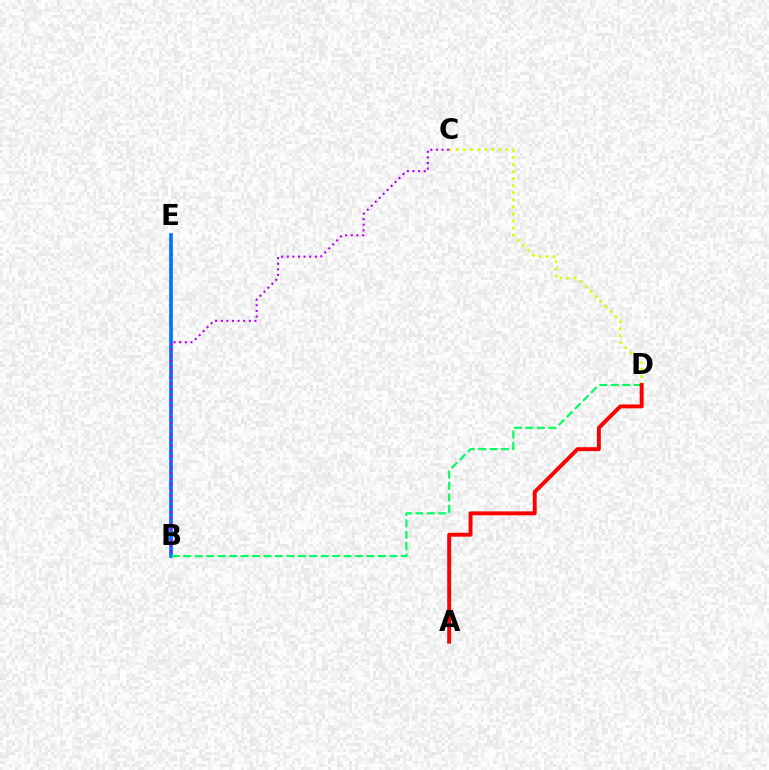{('C', 'D'): [{'color': '#d1ff00', 'line_style': 'dotted', 'thickness': 1.92}], ('B', 'E'): [{'color': '#0074ff', 'line_style': 'solid', 'thickness': 2.65}], ('B', 'D'): [{'color': '#00ff5c', 'line_style': 'dashed', 'thickness': 1.56}], ('B', 'C'): [{'color': '#b900ff', 'line_style': 'dotted', 'thickness': 1.52}], ('A', 'D'): [{'color': '#ff0000', 'line_style': 'solid', 'thickness': 2.82}]}